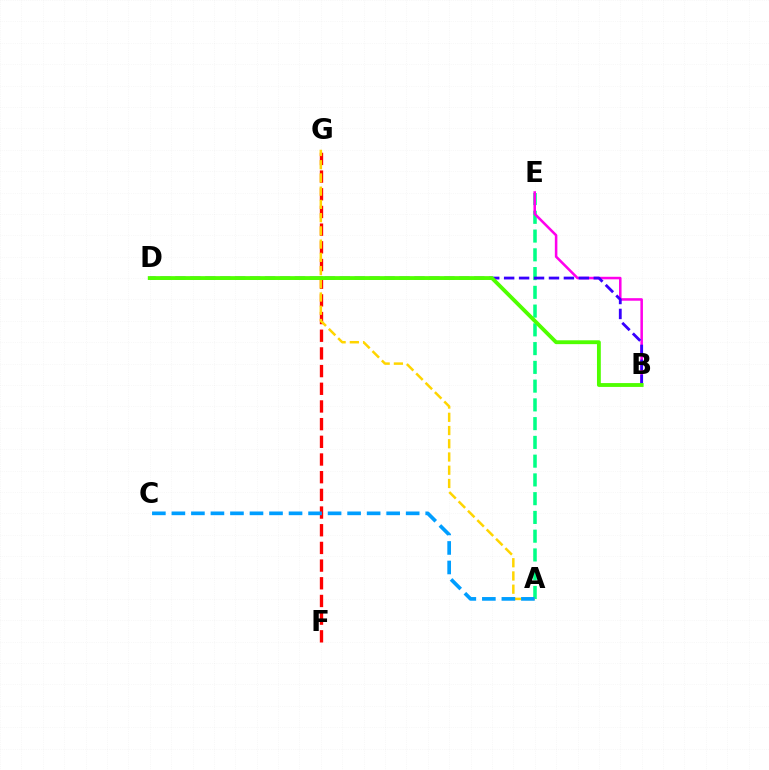{('A', 'E'): [{'color': '#00ff86', 'line_style': 'dashed', 'thickness': 2.55}], ('F', 'G'): [{'color': '#ff0000', 'line_style': 'dashed', 'thickness': 2.4}], ('A', 'G'): [{'color': '#ffd500', 'line_style': 'dashed', 'thickness': 1.8}], ('B', 'E'): [{'color': '#ff00ed', 'line_style': 'solid', 'thickness': 1.83}], ('B', 'D'): [{'color': '#3700ff', 'line_style': 'dashed', 'thickness': 2.03}, {'color': '#4fff00', 'line_style': 'solid', 'thickness': 2.77}], ('A', 'C'): [{'color': '#009eff', 'line_style': 'dashed', 'thickness': 2.65}]}